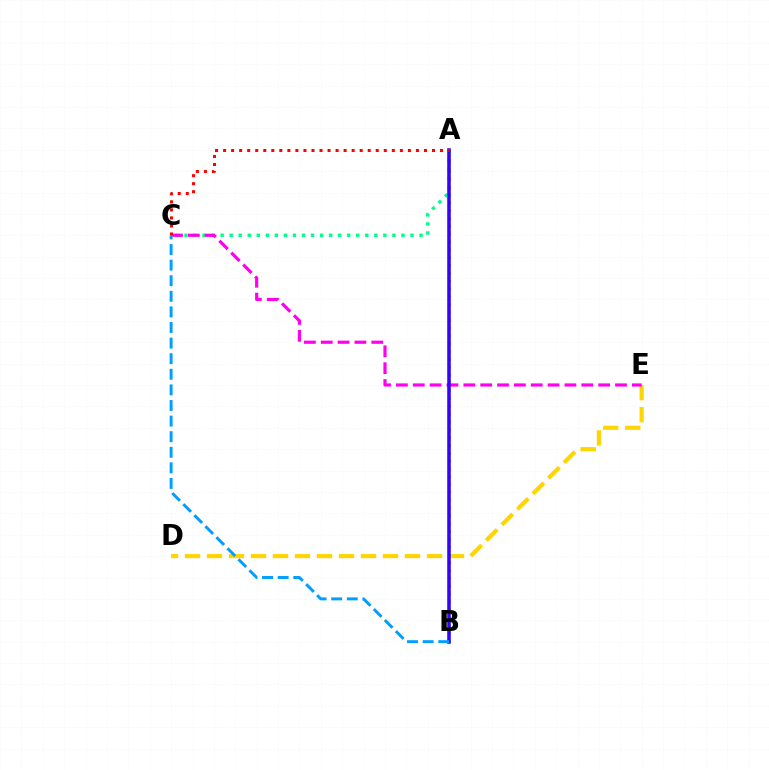{('A', 'C'): [{'color': '#00ff86', 'line_style': 'dotted', 'thickness': 2.46}, {'color': '#ff0000', 'line_style': 'dotted', 'thickness': 2.18}], ('D', 'E'): [{'color': '#ffd500', 'line_style': 'dashed', 'thickness': 2.99}], ('A', 'B'): [{'color': '#4fff00', 'line_style': 'dotted', 'thickness': 2.13}, {'color': '#3700ff', 'line_style': 'solid', 'thickness': 2.56}], ('C', 'E'): [{'color': '#ff00ed', 'line_style': 'dashed', 'thickness': 2.29}], ('B', 'C'): [{'color': '#009eff', 'line_style': 'dashed', 'thickness': 2.12}]}